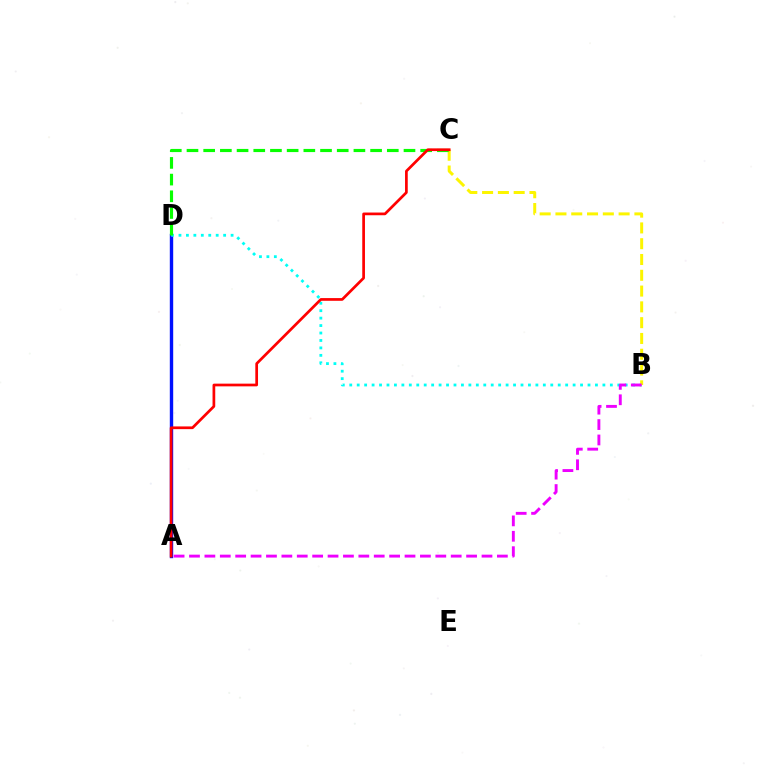{('A', 'D'): [{'color': '#0010ff', 'line_style': 'solid', 'thickness': 2.44}], ('B', 'D'): [{'color': '#00fff6', 'line_style': 'dotted', 'thickness': 2.02}], ('B', 'C'): [{'color': '#fcf500', 'line_style': 'dashed', 'thickness': 2.15}], ('C', 'D'): [{'color': '#08ff00', 'line_style': 'dashed', 'thickness': 2.27}], ('A', 'C'): [{'color': '#ff0000', 'line_style': 'solid', 'thickness': 1.95}], ('A', 'B'): [{'color': '#ee00ff', 'line_style': 'dashed', 'thickness': 2.09}]}